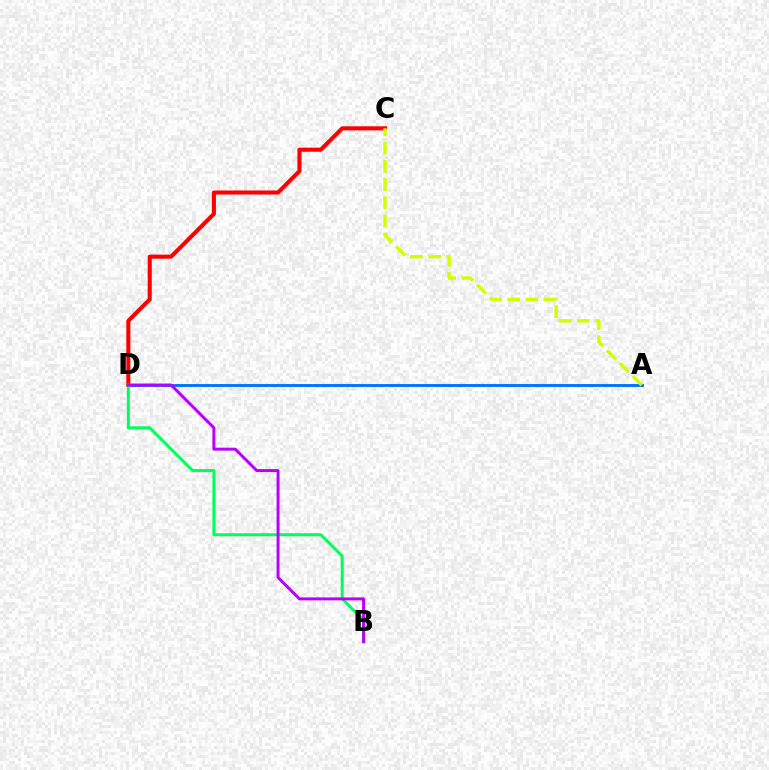{('A', 'D'): [{'color': '#0074ff', 'line_style': 'solid', 'thickness': 2.08}], ('C', 'D'): [{'color': '#ff0000', 'line_style': 'solid', 'thickness': 2.93}], ('A', 'C'): [{'color': '#d1ff00', 'line_style': 'dashed', 'thickness': 2.47}], ('B', 'D'): [{'color': '#00ff5c', 'line_style': 'solid', 'thickness': 2.16}, {'color': '#b900ff', 'line_style': 'solid', 'thickness': 2.13}]}